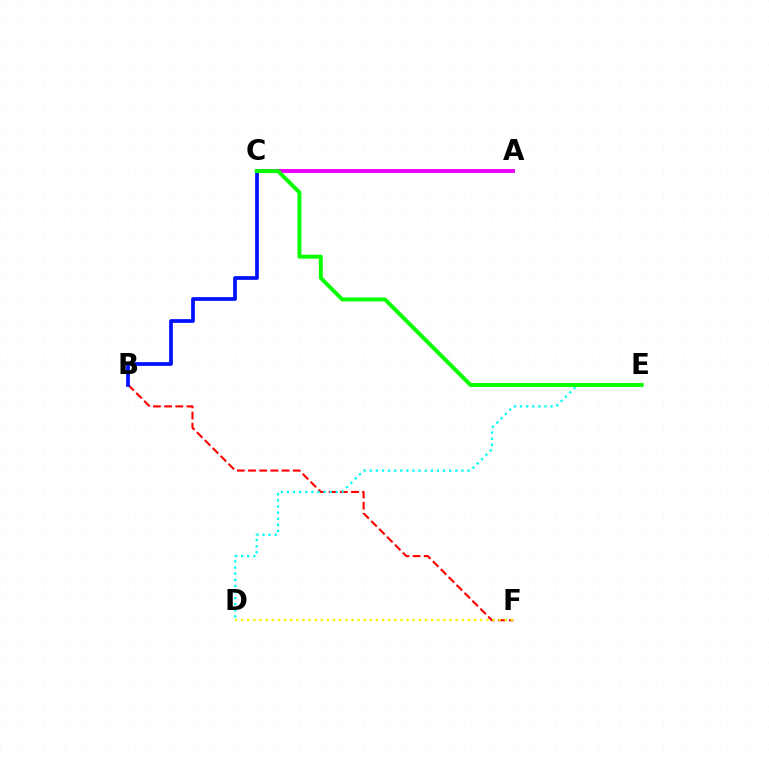{('B', 'F'): [{'color': '#ff0000', 'line_style': 'dashed', 'thickness': 1.52}], ('D', 'E'): [{'color': '#00fff6', 'line_style': 'dotted', 'thickness': 1.66}], ('B', 'C'): [{'color': '#0010ff', 'line_style': 'solid', 'thickness': 2.68}], ('D', 'F'): [{'color': '#fcf500', 'line_style': 'dotted', 'thickness': 1.67}], ('A', 'C'): [{'color': '#ee00ff', 'line_style': 'solid', 'thickness': 2.82}], ('C', 'E'): [{'color': '#08ff00', 'line_style': 'solid', 'thickness': 2.82}]}